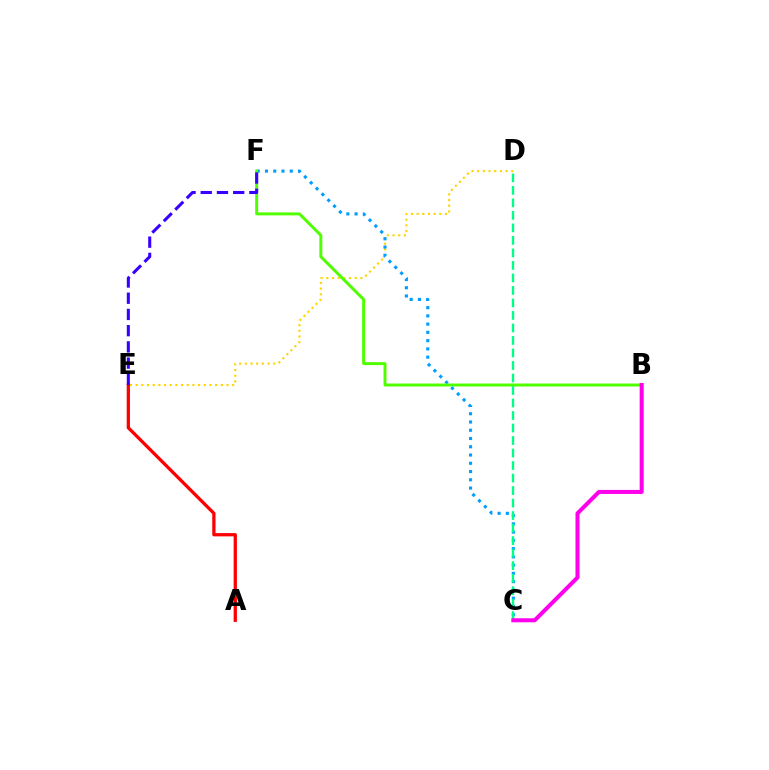{('D', 'E'): [{'color': '#ffd500', 'line_style': 'dotted', 'thickness': 1.54}], ('C', 'F'): [{'color': '#009eff', 'line_style': 'dotted', 'thickness': 2.24}], ('B', 'F'): [{'color': '#4fff00', 'line_style': 'solid', 'thickness': 2.13}], ('C', 'D'): [{'color': '#00ff86', 'line_style': 'dashed', 'thickness': 1.7}], ('A', 'E'): [{'color': '#ff0000', 'line_style': 'solid', 'thickness': 2.35}], ('E', 'F'): [{'color': '#3700ff', 'line_style': 'dashed', 'thickness': 2.2}], ('B', 'C'): [{'color': '#ff00ed', 'line_style': 'solid', 'thickness': 2.9}]}